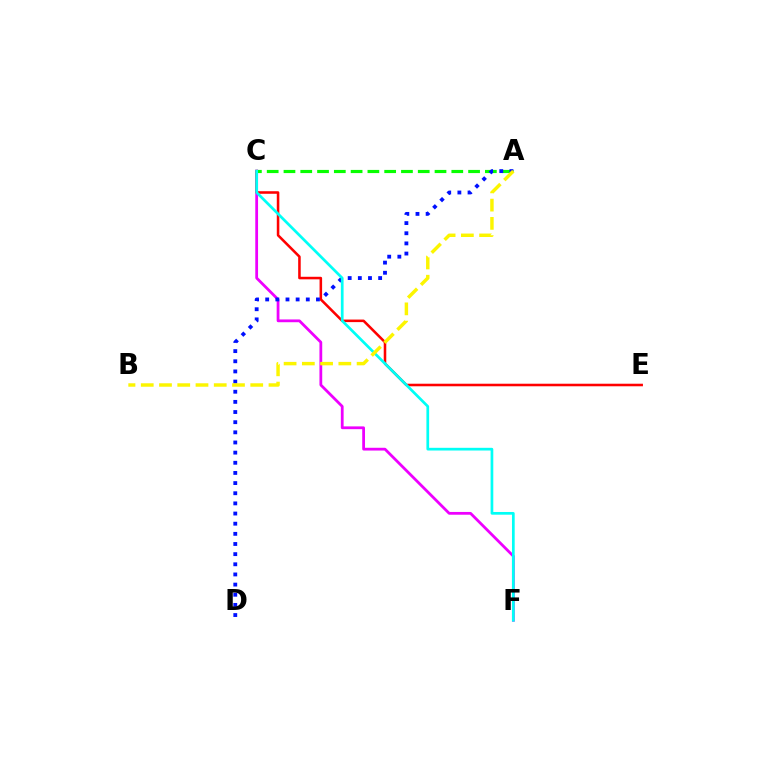{('C', 'F'): [{'color': '#ee00ff', 'line_style': 'solid', 'thickness': 2.0}, {'color': '#00fff6', 'line_style': 'solid', 'thickness': 1.95}], ('C', 'E'): [{'color': '#ff0000', 'line_style': 'solid', 'thickness': 1.84}], ('A', 'C'): [{'color': '#08ff00', 'line_style': 'dashed', 'thickness': 2.28}], ('A', 'D'): [{'color': '#0010ff', 'line_style': 'dotted', 'thickness': 2.76}], ('A', 'B'): [{'color': '#fcf500', 'line_style': 'dashed', 'thickness': 2.48}]}